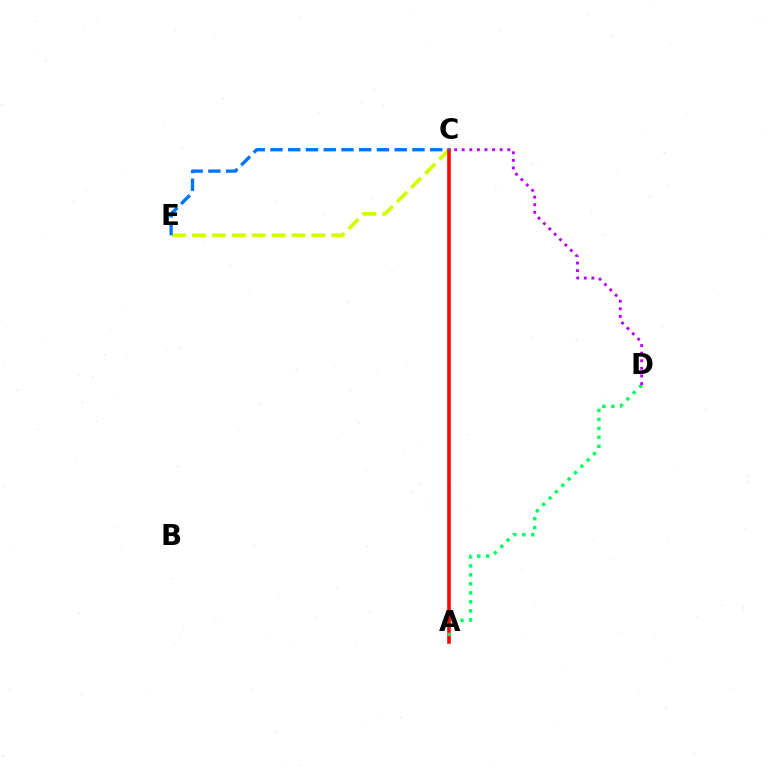{('C', 'E'): [{'color': '#d1ff00', 'line_style': 'dashed', 'thickness': 2.7}, {'color': '#0074ff', 'line_style': 'dashed', 'thickness': 2.41}], ('A', 'C'): [{'color': '#ff0000', 'line_style': 'solid', 'thickness': 2.58}], ('A', 'D'): [{'color': '#00ff5c', 'line_style': 'dotted', 'thickness': 2.44}], ('C', 'D'): [{'color': '#b900ff', 'line_style': 'dotted', 'thickness': 2.07}]}